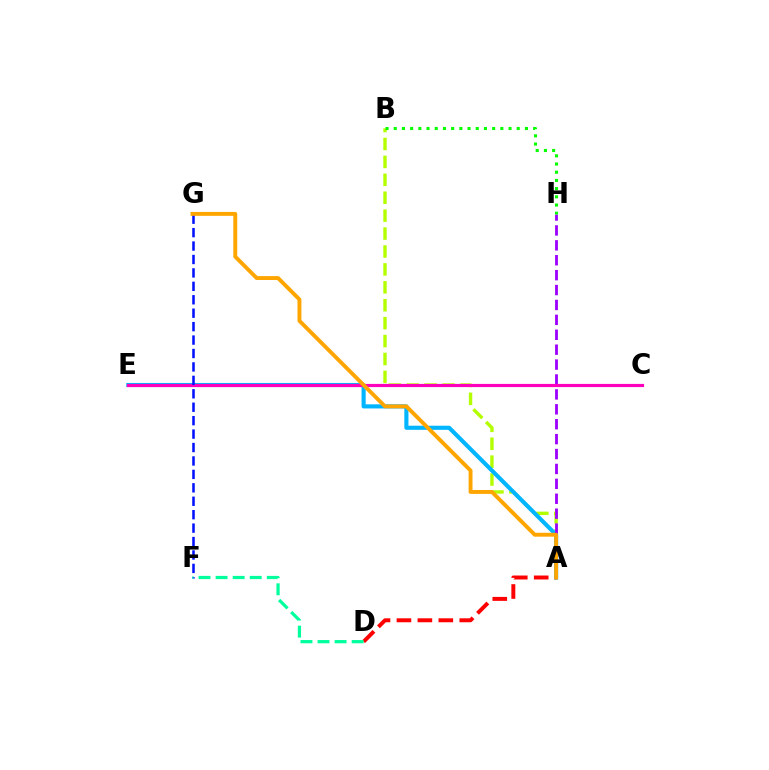{('A', 'B'): [{'color': '#b3ff00', 'line_style': 'dashed', 'thickness': 2.43}], ('A', 'E'): [{'color': '#00b5ff', 'line_style': 'solid', 'thickness': 2.97}], ('A', 'H'): [{'color': '#9b00ff', 'line_style': 'dashed', 'thickness': 2.03}], ('B', 'H'): [{'color': '#08ff00', 'line_style': 'dotted', 'thickness': 2.23}], ('C', 'E'): [{'color': '#ff00bd', 'line_style': 'solid', 'thickness': 2.29}], ('A', 'D'): [{'color': '#ff0000', 'line_style': 'dashed', 'thickness': 2.84}], ('F', 'G'): [{'color': '#0010ff', 'line_style': 'dashed', 'thickness': 1.82}], ('D', 'F'): [{'color': '#00ff9d', 'line_style': 'dashed', 'thickness': 2.32}], ('A', 'G'): [{'color': '#ffa500', 'line_style': 'solid', 'thickness': 2.81}]}